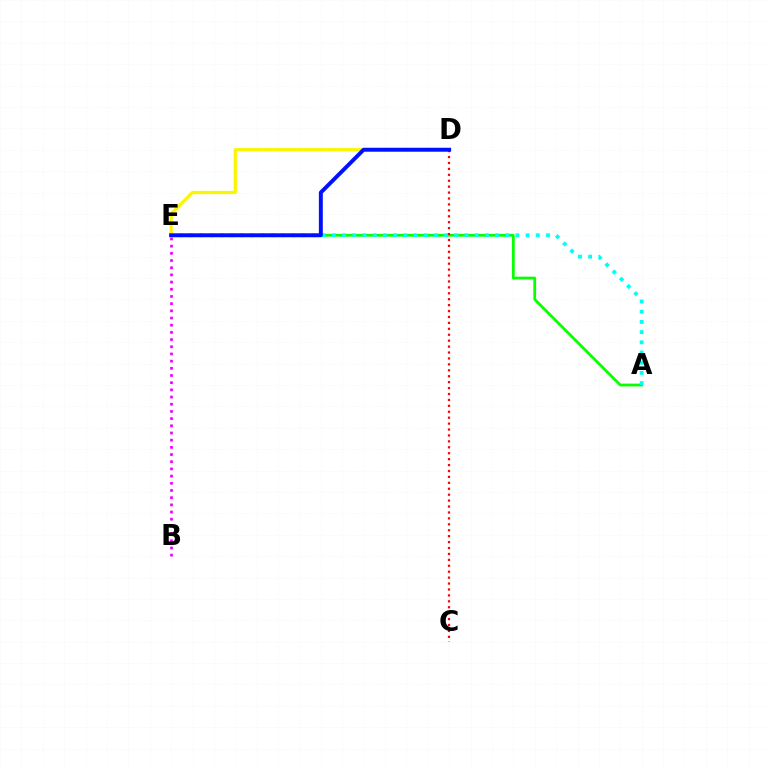{('A', 'E'): [{'color': '#08ff00', 'line_style': 'solid', 'thickness': 2.0}, {'color': '#00fff6', 'line_style': 'dotted', 'thickness': 2.77}], ('D', 'E'): [{'color': '#fcf500', 'line_style': 'solid', 'thickness': 2.33}, {'color': '#0010ff', 'line_style': 'solid', 'thickness': 2.83}], ('C', 'D'): [{'color': '#ff0000', 'line_style': 'dotted', 'thickness': 1.61}], ('B', 'E'): [{'color': '#ee00ff', 'line_style': 'dotted', 'thickness': 1.95}]}